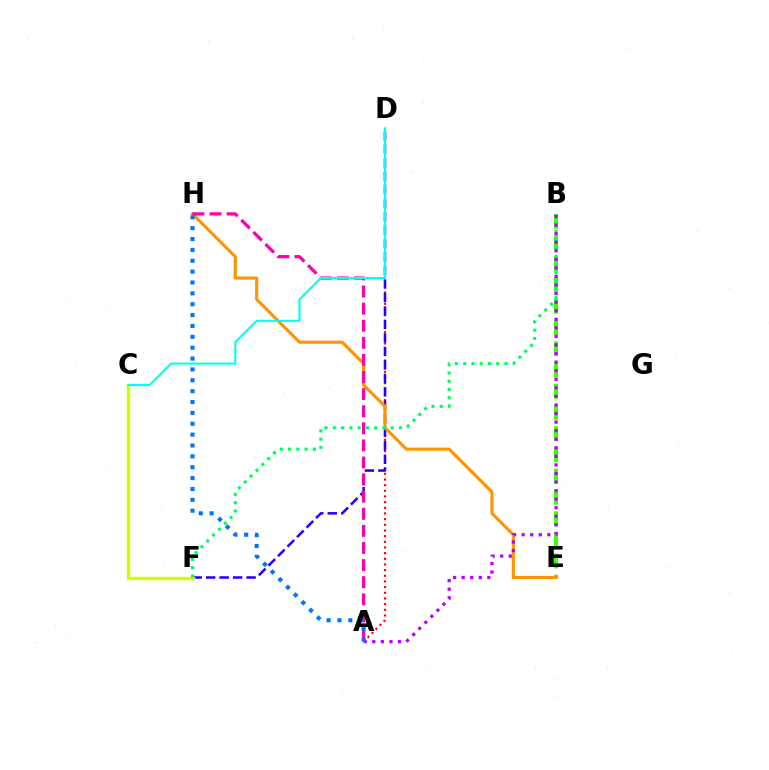{('A', 'D'): [{'color': '#ff0000', 'line_style': 'dotted', 'thickness': 1.54}], ('D', 'F'): [{'color': '#2500ff', 'line_style': 'dashed', 'thickness': 1.83}], ('B', 'E'): [{'color': '#3dff00', 'line_style': 'dashed', 'thickness': 2.88}], ('C', 'F'): [{'color': '#d1ff00', 'line_style': 'solid', 'thickness': 2.45}], ('E', 'H'): [{'color': '#ff9400', 'line_style': 'solid', 'thickness': 2.23}], ('B', 'F'): [{'color': '#00ff5c', 'line_style': 'dotted', 'thickness': 2.25}], ('A', 'H'): [{'color': '#ff00ac', 'line_style': 'dashed', 'thickness': 2.32}, {'color': '#0074ff', 'line_style': 'dotted', 'thickness': 2.95}], ('C', 'D'): [{'color': '#00fff6', 'line_style': 'solid', 'thickness': 1.52}], ('A', 'B'): [{'color': '#b900ff', 'line_style': 'dotted', 'thickness': 2.33}]}